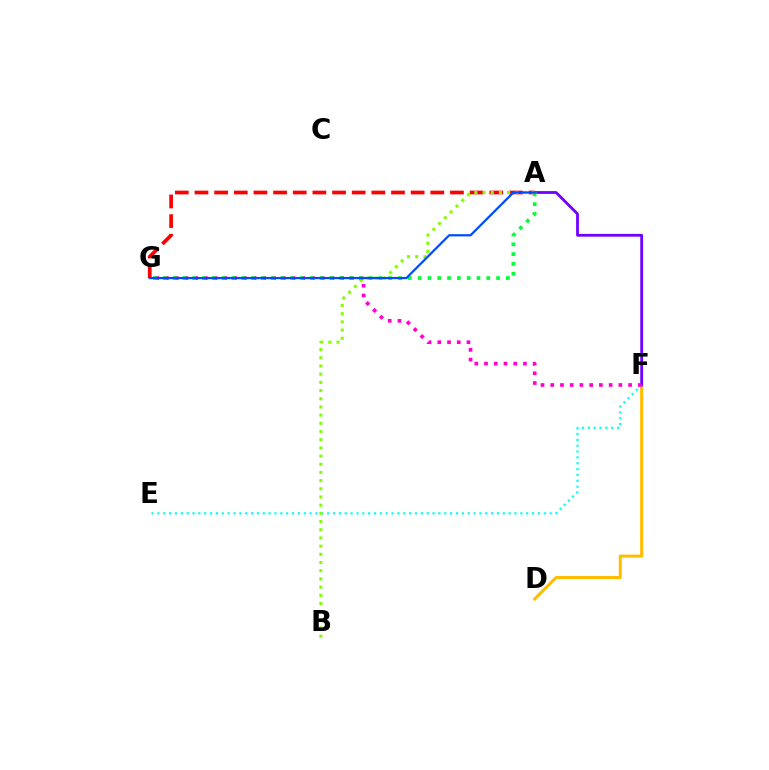{('D', 'F'): [{'color': '#ffbd00', 'line_style': 'solid', 'thickness': 2.19}], ('A', 'G'): [{'color': '#ff0000', 'line_style': 'dashed', 'thickness': 2.67}, {'color': '#00ff39', 'line_style': 'dotted', 'thickness': 2.66}, {'color': '#004bff', 'line_style': 'solid', 'thickness': 1.6}], ('A', 'F'): [{'color': '#7200ff', 'line_style': 'solid', 'thickness': 2.01}], ('E', 'F'): [{'color': '#00fff6', 'line_style': 'dotted', 'thickness': 1.59}], ('A', 'B'): [{'color': '#84ff00', 'line_style': 'dotted', 'thickness': 2.22}], ('F', 'G'): [{'color': '#ff00cf', 'line_style': 'dotted', 'thickness': 2.64}]}